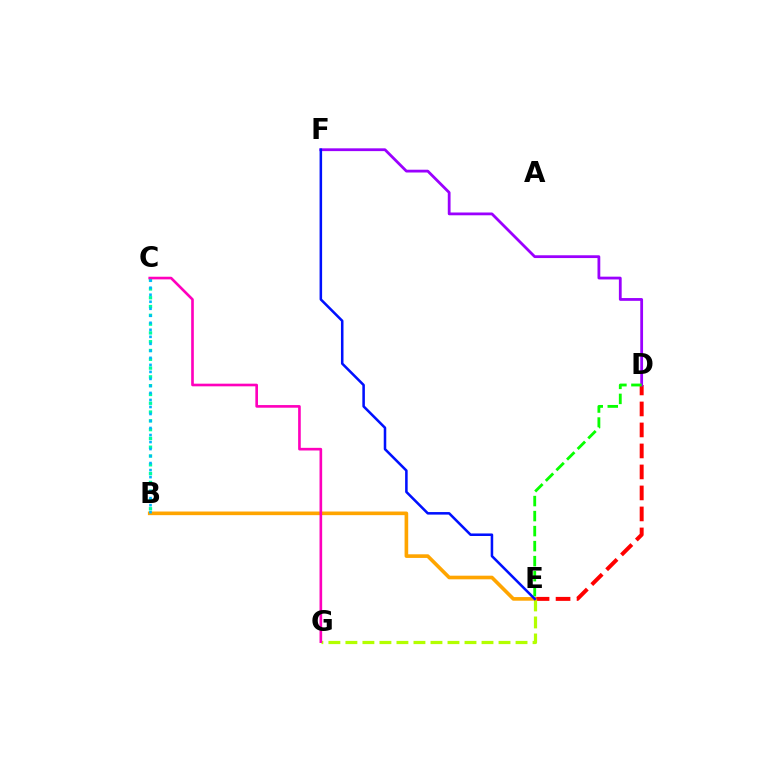{('D', 'E'): [{'color': '#ff0000', 'line_style': 'dashed', 'thickness': 2.85}, {'color': '#08ff00', 'line_style': 'dashed', 'thickness': 2.04}], ('D', 'F'): [{'color': '#9b00ff', 'line_style': 'solid', 'thickness': 2.01}], ('E', 'G'): [{'color': '#b3ff00', 'line_style': 'dashed', 'thickness': 2.31}], ('B', 'E'): [{'color': '#ffa500', 'line_style': 'solid', 'thickness': 2.61}], ('B', 'C'): [{'color': '#00ff9d', 'line_style': 'dotted', 'thickness': 2.39}, {'color': '#00b5ff', 'line_style': 'dotted', 'thickness': 1.91}], ('C', 'G'): [{'color': '#ff00bd', 'line_style': 'solid', 'thickness': 1.9}], ('E', 'F'): [{'color': '#0010ff', 'line_style': 'solid', 'thickness': 1.83}]}